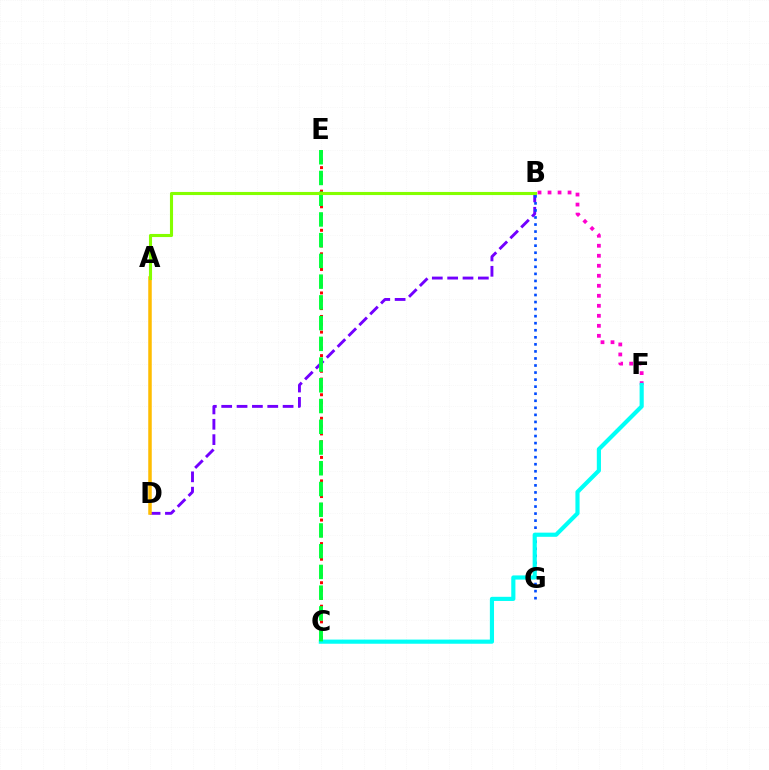{('B', 'D'): [{'color': '#7200ff', 'line_style': 'dashed', 'thickness': 2.09}], ('C', 'E'): [{'color': '#ff0000', 'line_style': 'dotted', 'thickness': 2.13}, {'color': '#00ff39', 'line_style': 'dashed', 'thickness': 2.82}], ('B', 'F'): [{'color': '#ff00cf', 'line_style': 'dotted', 'thickness': 2.72}], ('A', 'D'): [{'color': '#ffbd00', 'line_style': 'solid', 'thickness': 2.52}], ('B', 'G'): [{'color': '#004bff', 'line_style': 'dotted', 'thickness': 1.92}], ('C', 'F'): [{'color': '#00fff6', 'line_style': 'solid', 'thickness': 2.99}], ('A', 'B'): [{'color': '#84ff00', 'line_style': 'solid', 'thickness': 2.23}]}